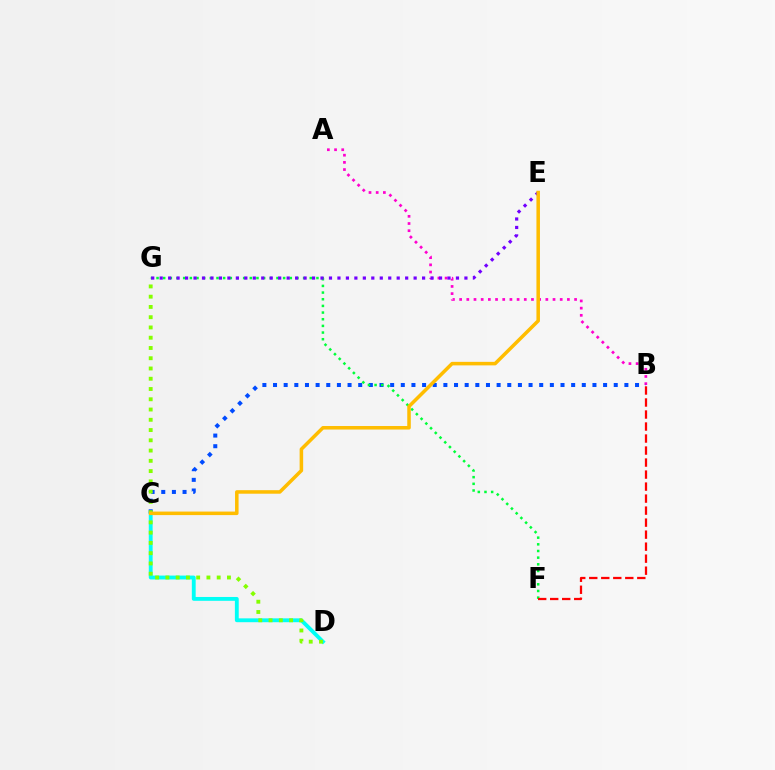{('A', 'B'): [{'color': '#ff00cf', 'line_style': 'dotted', 'thickness': 1.95}], ('B', 'C'): [{'color': '#004bff', 'line_style': 'dotted', 'thickness': 2.89}], ('C', 'D'): [{'color': '#00fff6', 'line_style': 'solid', 'thickness': 2.77}], ('D', 'G'): [{'color': '#84ff00', 'line_style': 'dotted', 'thickness': 2.79}], ('F', 'G'): [{'color': '#00ff39', 'line_style': 'dotted', 'thickness': 1.81}], ('E', 'G'): [{'color': '#7200ff', 'line_style': 'dotted', 'thickness': 2.3}], ('C', 'E'): [{'color': '#ffbd00', 'line_style': 'solid', 'thickness': 2.54}], ('B', 'F'): [{'color': '#ff0000', 'line_style': 'dashed', 'thickness': 1.63}]}